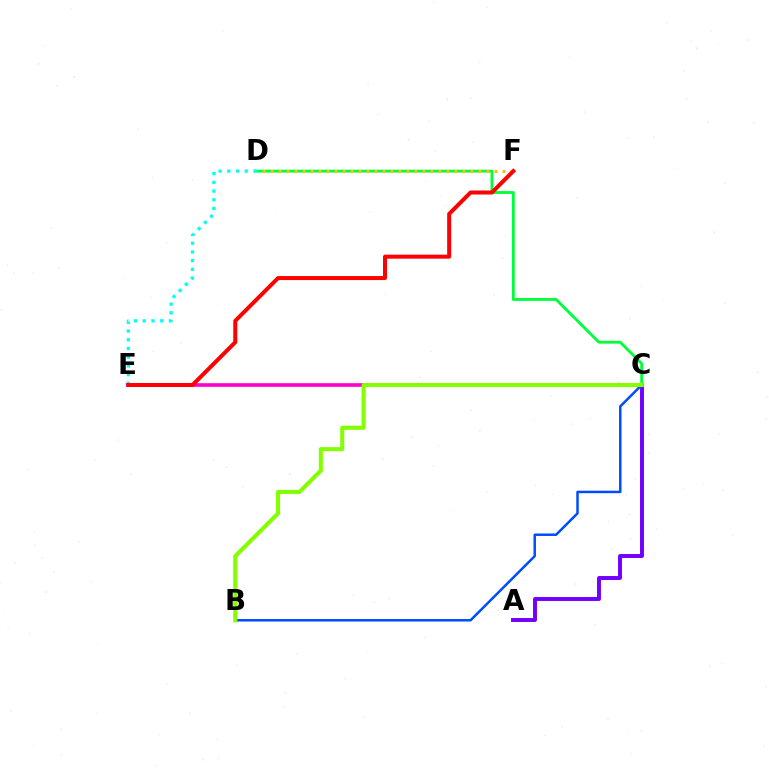{('C', 'D'): [{'color': '#00ff39', 'line_style': 'solid', 'thickness': 2.04}], ('D', 'E'): [{'color': '#00fff6', 'line_style': 'dotted', 'thickness': 2.37}], ('D', 'F'): [{'color': '#ffbd00', 'line_style': 'dotted', 'thickness': 2.17}], ('A', 'C'): [{'color': '#7200ff', 'line_style': 'solid', 'thickness': 2.83}], ('B', 'C'): [{'color': '#004bff', 'line_style': 'solid', 'thickness': 1.79}, {'color': '#84ff00', 'line_style': 'solid', 'thickness': 2.93}], ('C', 'E'): [{'color': '#ff00cf', 'line_style': 'solid', 'thickness': 2.62}], ('E', 'F'): [{'color': '#ff0000', 'line_style': 'solid', 'thickness': 2.88}]}